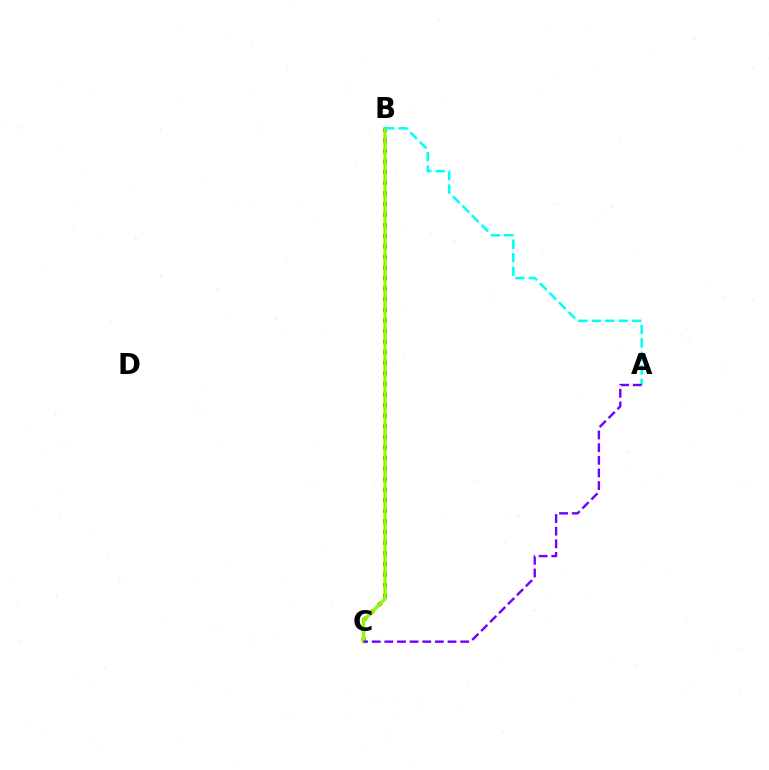{('B', 'C'): [{'color': '#ff0000', 'line_style': 'dotted', 'thickness': 2.88}, {'color': '#84ff00', 'line_style': 'solid', 'thickness': 2.38}], ('A', 'B'): [{'color': '#00fff6', 'line_style': 'dashed', 'thickness': 1.83}], ('A', 'C'): [{'color': '#7200ff', 'line_style': 'dashed', 'thickness': 1.72}]}